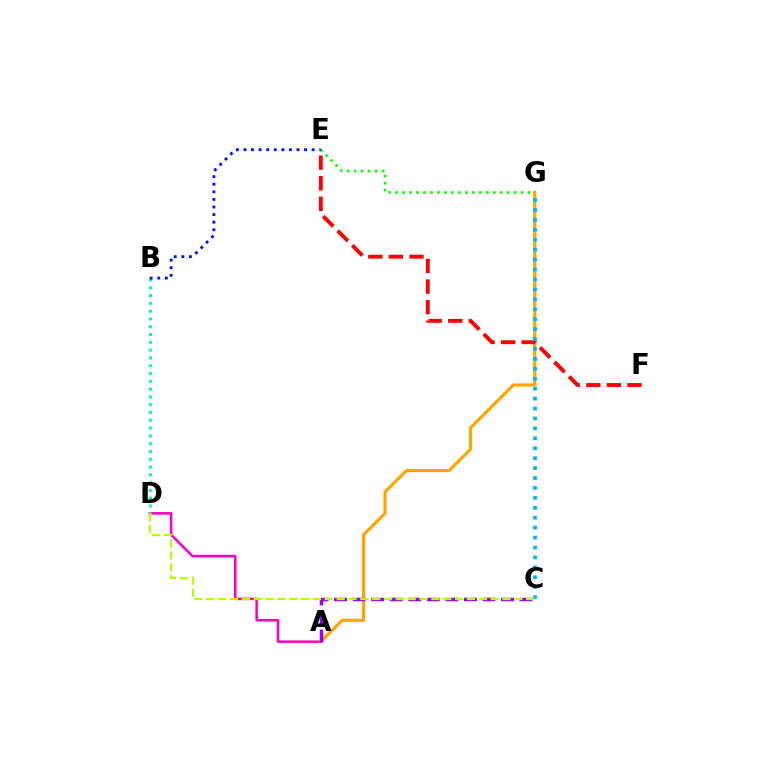{('A', 'D'): [{'color': '#ff00bd', 'line_style': 'solid', 'thickness': 1.83}], ('A', 'G'): [{'color': '#ffa500', 'line_style': 'solid', 'thickness': 2.26}], ('B', 'D'): [{'color': '#00ff9d', 'line_style': 'dotted', 'thickness': 2.12}], ('E', 'F'): [{'color': '#ff0000', 'line_style': 'dashed', 'thickness': 2.8}], ('C', 'G'): [{'color': '#00b5ff', 'line_style': 'dotted', 'thickness': 2.7}], ('A', 'C'): [{'color': '#9b00ff', 'line_style': 'dashed', 'thickness': 2.52}], ('C', 'D'): [{'color': '#b3ff00', 'line_style': 'dashed', 'thickness': 1.61}], ('E', 'G'): [{'color': '#08ff00', 'line_style': 'dotted', 'thickness': 1.9}], ('B', 'E'): [{'color': '#0010ff', 'line_style': 'dotted', 'thickness': 2.06}]}